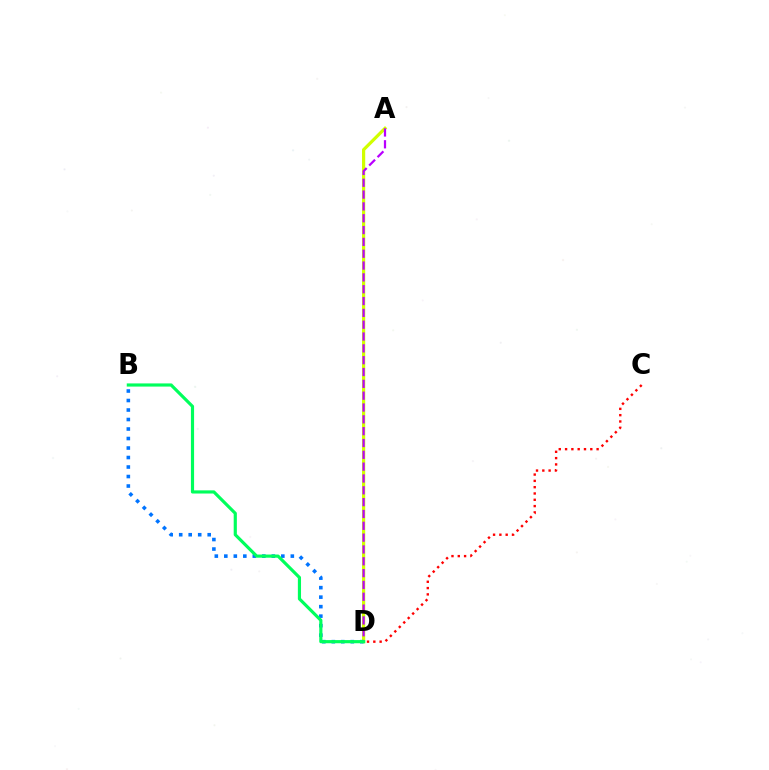{('A', 'D'): [{'color': '#d1ff00', 'line_style': 'solid', 'thickness': 2.31}, {'color': '#b900ff', 'line_style': 'dashed', 'thickness': 1.61}], ('B', 'D'): [{'color': '#0074ff', 'line_style': 'dotted', 'thickness': 2.58}, {'color': '#00ff5c', 'line_style': 'solid', 'thickness': 2.28}], ('C', 'D'): [{'color': '#ff0000', 'line_style': 'dotted', 'thickness': 1.71}]}